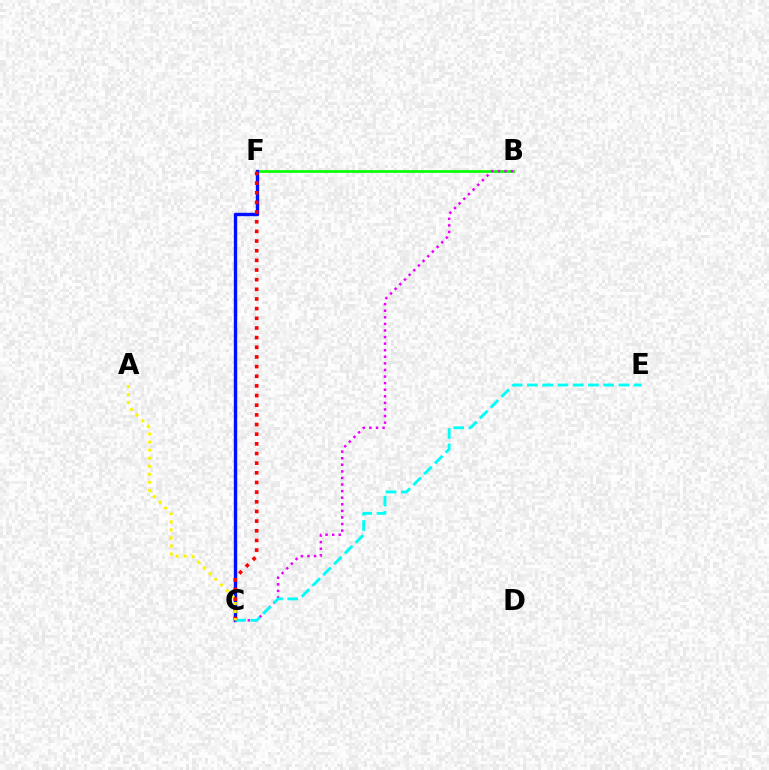{('B', 'F'): [{'color': '#08ff00', 'line_style': 'solid', 'thickness': 1.95}], ('C', 'F'): [{'color': '#0010ff', 'line_style': 'solid', 'thickness': 2.43}, {'color': '#ff0000', 'line_style': 'dotted', 'thickness': 2.62}], ('B', 'C'): [{'color': '#ee00ff', 'line_style': 'dotted', 'thickness': 1.79}], ('C', 'E'): [{'color': '#00fff6', 'line_style': 'dashed', 'thickness': 2.07}], ('A', 'C'): [{'color': '#fcf500', 'line_style': 'dotted', 'thickness': 2.19}]}